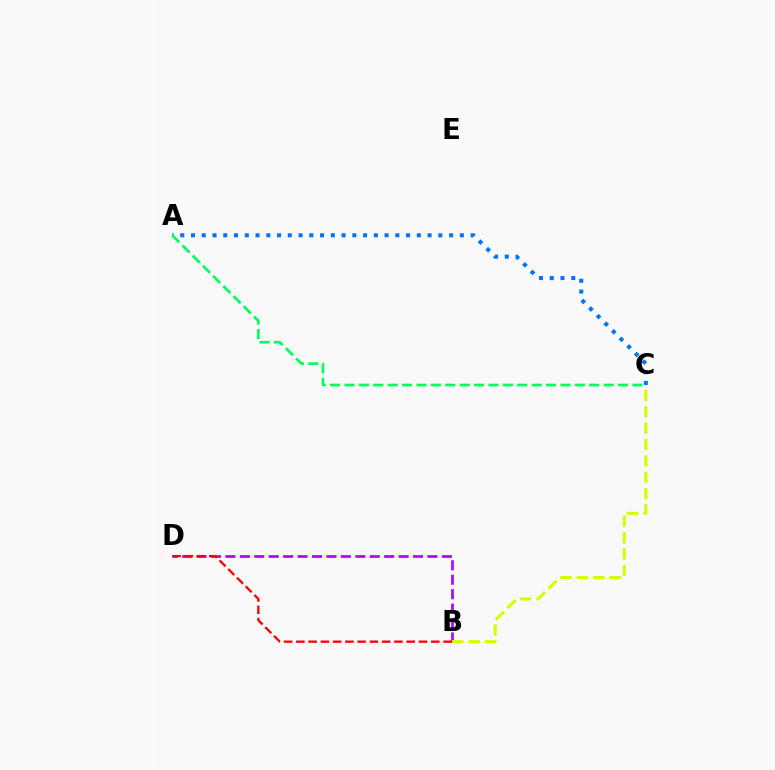{('B', 'D'): [{'color': '#b900ff', 'line_style': 'dashed', 'thickness': 1.96}, {'color': '#ff0000', 'line_style': 'dashed', 'thickness': 1.67}], ('B', 'C'): [{'color': '#d1ff00', 'line_style': 'dashed', 'thickness': 2.22}], ('A', 'C'): [{'color': '#0074ff', 'line_style': 'dotted', 'thickness': 2.92}, {'color': '#00ff5c', 'line_style': 'dashed', 'thickness': 1.96}]}